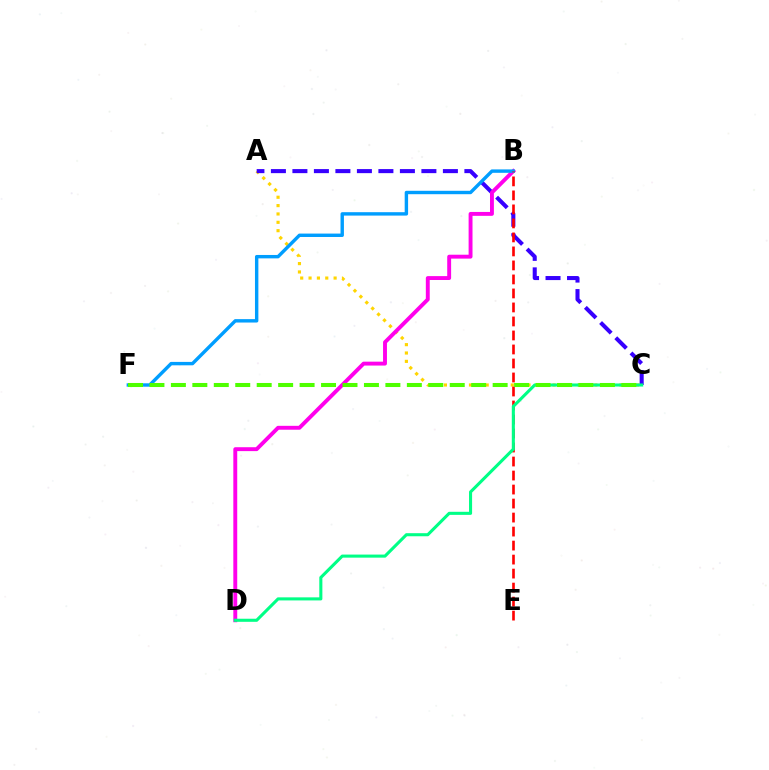{('A', 'C'): [{'color': '#ffd500', 'line_style': 'dotted', 'thickness': 2.27}, {'color': '#3700ff', 'line_style': 'dashed', 'thickness': 2.92}], ('B', 'D'): [{'color': '#ff00ed', 'line_style': 'solid', 'thickness': 2.81}], ('B', 'F'): [{'color': '#009eff', 'line_style': 'solid', 'thickness': 2.45}], ('B', 'E'): [{'color': '#ff0000', 'line_style': 'dashed', 'thickness': 1.9}], ('C', 'D'): [{'color': '#00ff86', 'line_style': 'solid', 'thickness': 2.22}], ('C', 'F'): [{'color': '#4fff00', 'line_style': 'dashed', 'thickness': 2.91}]}